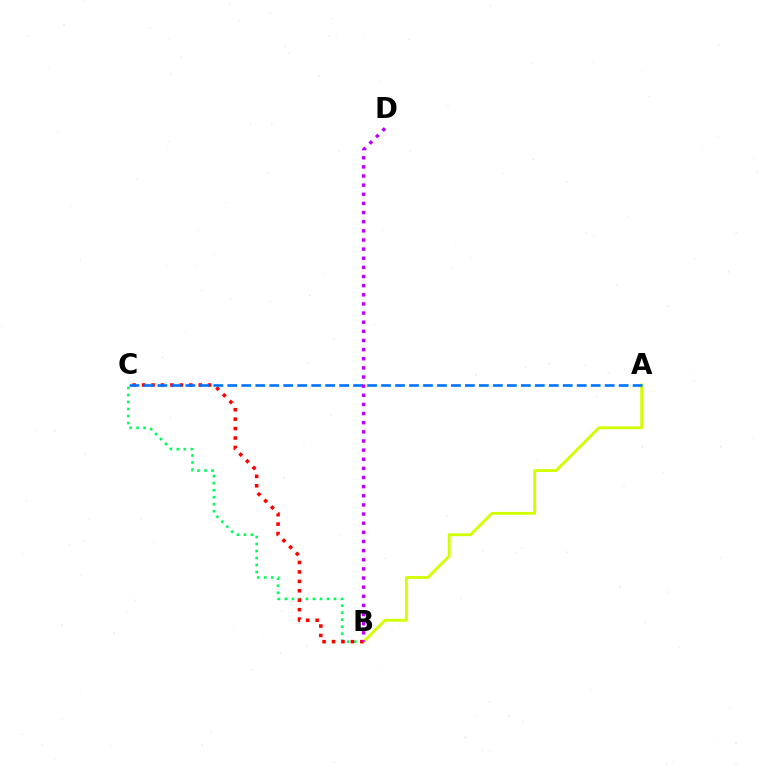{('B', 'C'): [{'color': '#00ff5c', 'line_style': 'dotted', 'thickness': 1.9}, {'color': '#ff0000', 'line_style': 'dotted', 'thickness': 2.56}], ('A', 'B'): [{'color': '#d1ff00', 'line_style': 'solid', 'thickness': 2.06}], ('A', 'C'): [{'color': '#0074ff', 'line_style': 'dashed', 'thickness': 1.9}], ('B', 'D'): [{'color': '#b900ff', 'line_style': 'dotted', 'thickness': 2.48}]}